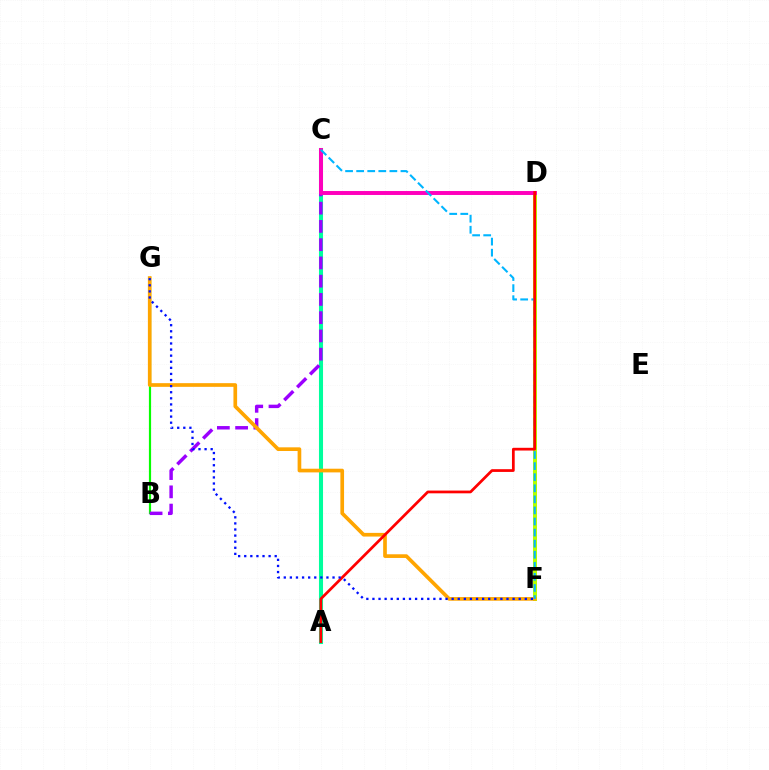{('B', 'G'): [{'color': '#08ff00', 'line_style': 'solid', 'thickness': 1.57}], ('A', 'C'): [{'color': '#00ff9d', 'line_style': 'solid', 'thickness': 2.93}], ('B', 'C'): [{'color': '#9b00ff', 'line_style': 'dashed', 'thickness': 2.48}], ('D', 'F'): [{'color': '#b3ff00', 'line_style': 'solid', 'thickness': 2.88}], ('C', 'D'): [{'color': '#ff00bd', 'line_style': 'solid', 'thickness': 2.84}], ('F', 'G'): [{'color': '#ffa500', 'line_style': 'solid', 'thickness': 2.65}, {'color': '#0010ff', 'line_style': 'dotted', 'thickness': 1.66}], ('C', 'F'): [{'color': '#00b5ff', 'line_style': 'dashed', 'thickness': 1.5}], ('A', 'D'): [{'color': '#ff0000', 'line_style': 'solid', 'thickness': 1.97}]}